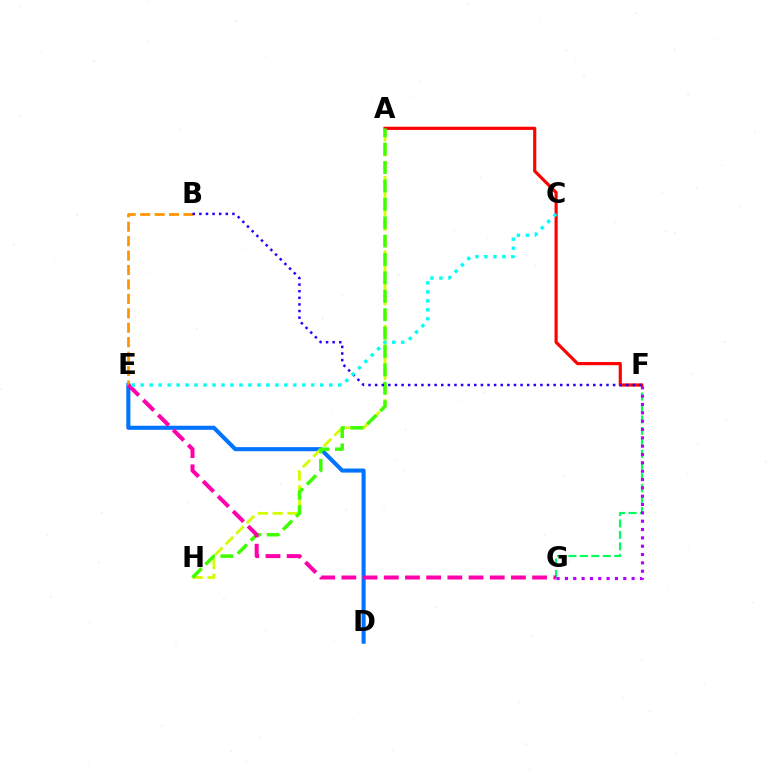{('F', 'G'): [{'color': '#00ff5c', 'line_style': 'dashed', 'thickness': 1.56}, {'color': '#b900ff', 'line_style': 'dotted', 'thickness': 2.27}], ('D', 'E'): [{'color': '#0074ff', 'line_style': 'solid', 'thickness': 2.94}], ('A', 'F'): [{'color': '#ff0000', 'line_style': 'solid', 'thickness': 2.27}], ('A', 'H'): [{'color': '#d1ff00', 'line_style': 'dashed', 'thickness': 2.02}, {'color': '#3dff00', 'line_style': 'dashed', 'thickness': 2.5}], ('B', 'E'): [{'color': '#ff9400', 'line_style': 'dashed', 'thickness': 1.96}], ('E', 'G'): [{'color': '#ff00ac', 'line_style': 'dashed', 'thickness': 2.88}], ('B', 'F'): [{'color': '#2500ff', 'line_style': 'dotted', 'thickness': 1.8}], ('C', 'E'): [{'color': '#00fff6', 'line_style': 'dotted', 'thickness': 2.44}]}